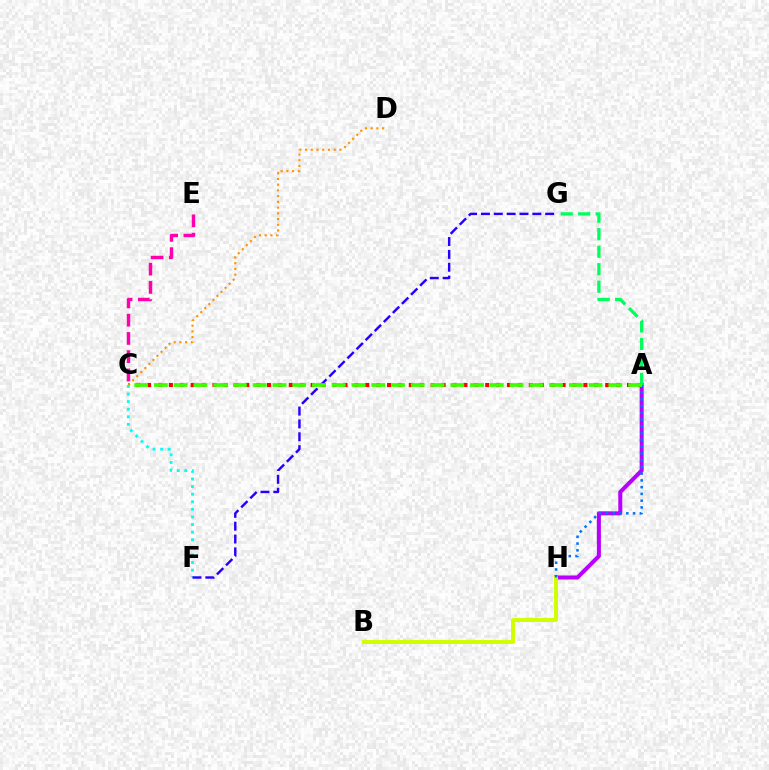{('A', 'H'): [{'color': '#b900ff', 'line_style': 'solid', 'thickness': 2.89}, {'color': '#0074ff', 'line_style': 'dotted', 'thickness': 1.84}], ('A', 'G'): [{'color': '#00ff5c', 'line_style': 'dashed', 'thickness': 2.38}], ('C', 'E'): [{'color': '#ff00ac', 'line_style': 'dashed', 'thickness': 2.48}], ('B', 'H'): [{'color': '#d1ff00', 'line_style': 'solid', 'thickness': 2.85}], ('A', 'C'): [{'color': '#ff0000', 'line_style': 'dotted', 'thickness': 2.96}, {'color': '#3dff00', 'line_style': 'dashed', 'thickness': 2.68}], ('C', 'F'): [{'color': '#00fff6', 'line_style': 'dotted', 'thickness': 2.06}], ('F', 'G'): [{'color': '#2500ff', 'line_style': 'dashed', 'thickness': 1.75}], ('C', 'D'): [{'color': '#ff9400', 'line_style': 'dotted', 'thickness': 1.56}]}